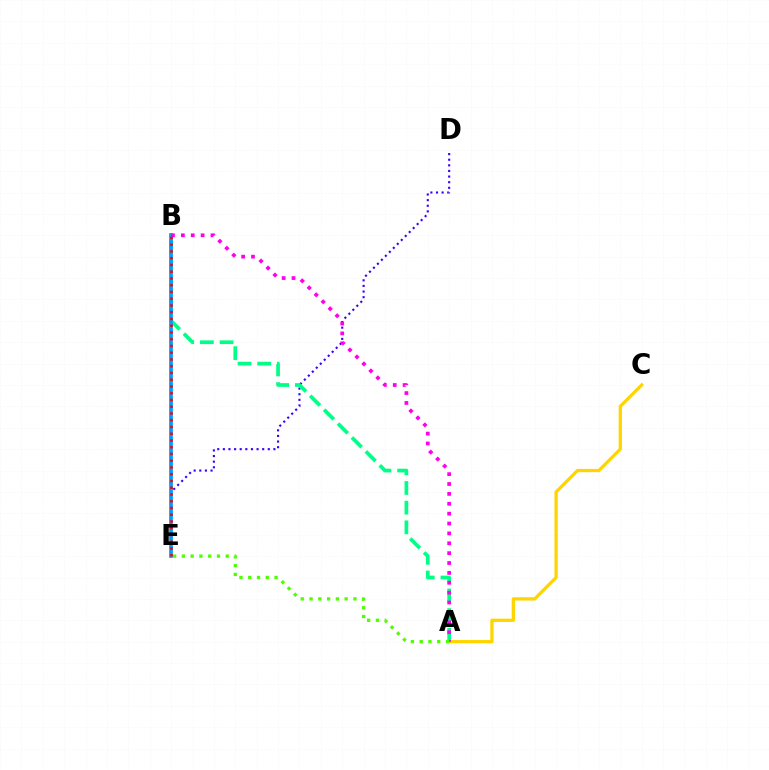{('D', 'E'): [{'color': '#3700ff', 'line_style': 'dotted', 'thickness': 1.53}], ('A', 'C'): [{'color': '#ffd500', 'line_style': 'solid', 'thickness': 2.35}], ('A', 'B'): [{'color': '#00ff86', 'line_style': 'dashed', 'thickness': 2.67}, {'color': '#ff00ed', 'line_style': 'dotted', 'thickness': 2.68}], ('B', 'E'): [{'color': '#009eff', 'line_style': 'solid', 'thickness': 2.7}, {'color': '#ff0000', 'line_style': 'dotted', 'thickness': 1.83}], ('A', 'E'): [{'color': '#4fff00', 'line_style': 'dotted', 'thickness': 2.38}]}